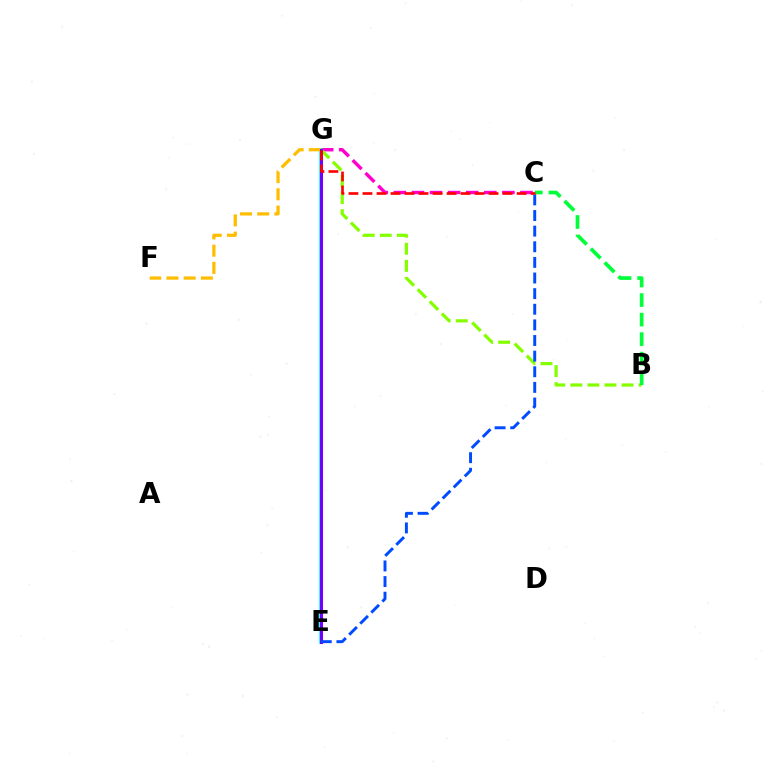{('C', 'G'): [{'color': '#ff00cf', 'line_style': 'dashed', 'thickness': 2.46}, {'color': '#ff0000', 'line_style': 'dashed', 'thickness': 1.9}], ('B', 'G'): [{'color': '#84ff00', 'line_style': 'dashed', 'thickness': 2.32}], ('E', 'G'): [{'color': '#00fff6', 'line_style': 'solid', 'thickness': 2.59}, {'color': '#7200ff', 'line_style': 'solid', 'thickness': 2.21}], ('F', 'G'): [{'color': '#ffbd00', 'line_style': 'dashed', 'thickness': 2.34}], ('B', 'C'): [{'color': '#00ff39', 'line_style': 'dashed', 'thickness': 2.65}], ('C', 'E'): [{'color': '#004bff', 'line_style': 'dashed', 'thickness': 2.12}]}